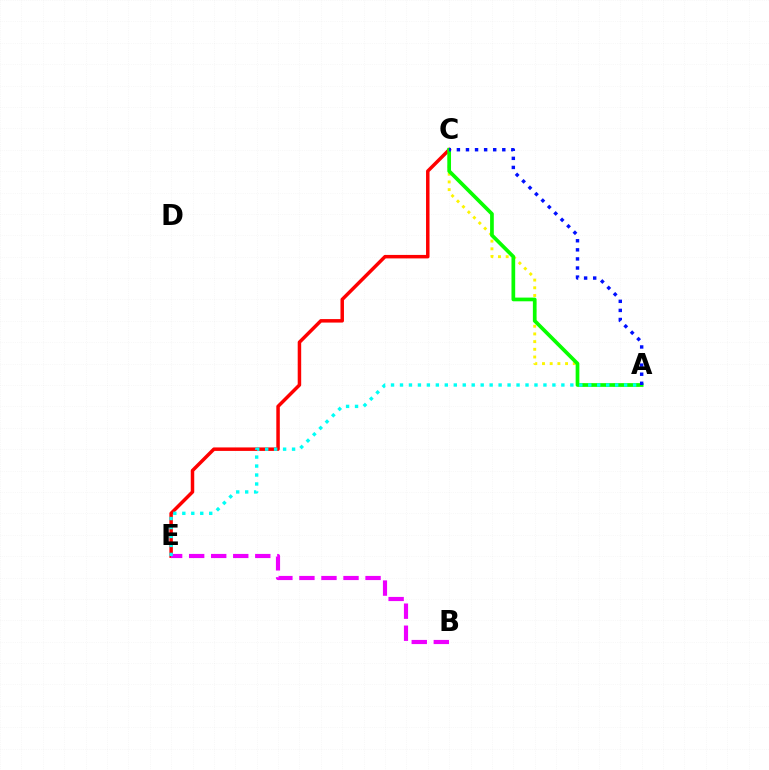{('C', 'E'): [{'color': '#ff0000', 'line_style': 'solid', 'thickness': 2.51}], ('A', 'C'): [{'color': '#fcf500', 'line_style': 'dotted', 'thickness': 2.09}, {'color': '#08ff00', 'line_style': 'solid', 'thickness': 2.67}, {'color': '#0010ff', 'line_style': 'dotted', 'thickness': 2.47}], ('B', 'E'): [{'color': '#ee00ff', 'line_style': 'dashed', 'thickness': 2.99}], ('A', 'E'): [{'color': '#00fff6', 'line_style': 'dotted', 'thickness': 2.44}]}